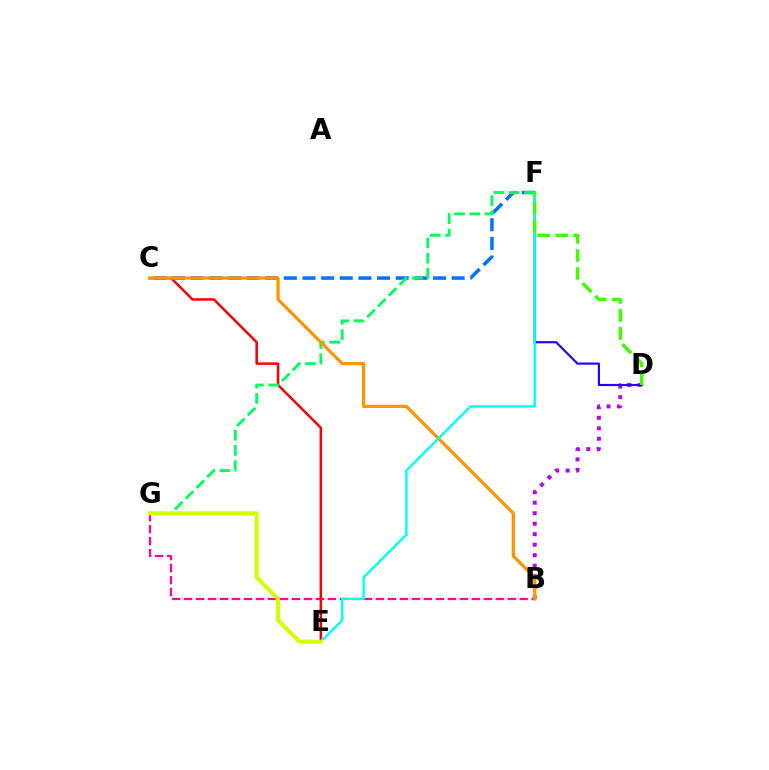{('C', 'F'): [{'color': '#0074ff', 'line_style': 'dashed', 'thickness': 2.53}], ('B', 'G'): [{'color': '#ff00ac', 'line_style': 'dashed', 'thickness': 1.63}], ('C', 'E'): [{'color': '#ff0000', 'line_style': 'solid', 'thickness': 1.8}], ('F', 'G'): [{'color': '#00ff5c', 'line_style': 'dashed', 'thickness': 2.07}], ('B', 'D'): [{'color': '#b900ff', 'line_style': 'dotted', 'thickness': 2.85}], ('B', 'C'): [{'color': '#ff9400', 'line_style': 'solid', 'thickness': 2.32}], ('D', 'F'): [{'color': '#2500ff', 'line_style': 'solid', 'thickness': 1.56}, {'color': '#3dff00', 'line_style': 'dashed', 'thickness': 2.45}], ('E', 'F'): [{'color': '#00fff6', 'line_style': 'solid', 'thickness': 1.73}], ('E', 'G'): [{'color': '#d1ff00', 'line_style': 'solid', 'thickness': 2.89}]}